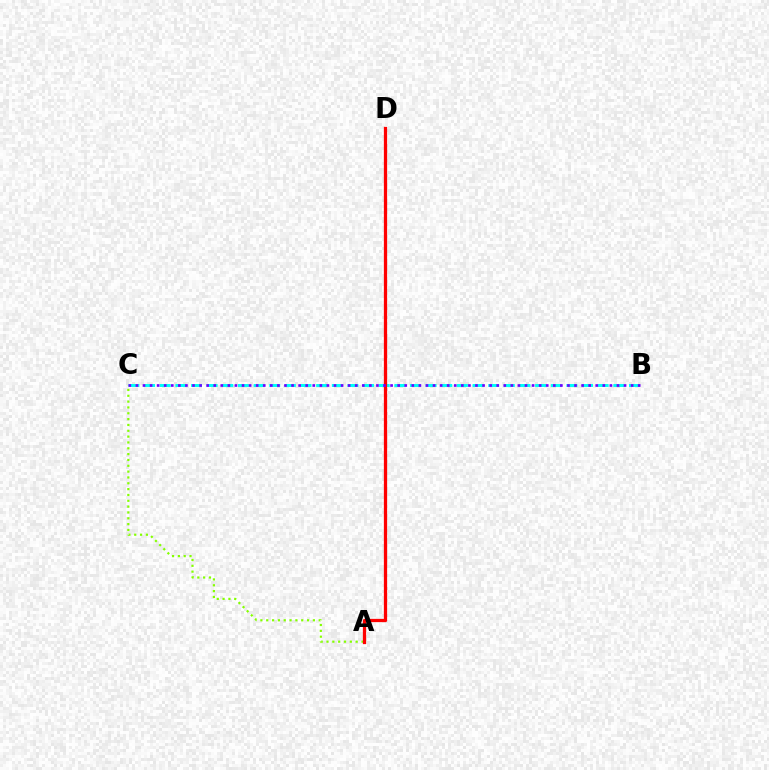{('B', 'C'): [{'color': '#00fff6', 'line_style': 'dashed', 'thickness': 2.12}, {'color': '#7200ff', 'line_style': 'dotted', 'thickness': 1.92}], ('A', 'C'): [{'color': '#84ff00', 'line_style': 'dotted', 'thickness': 1.58}], ('A', 'D'): [{'color': '#ff0000', 'line_style': 'solid', 'thickness': 2.35}]}